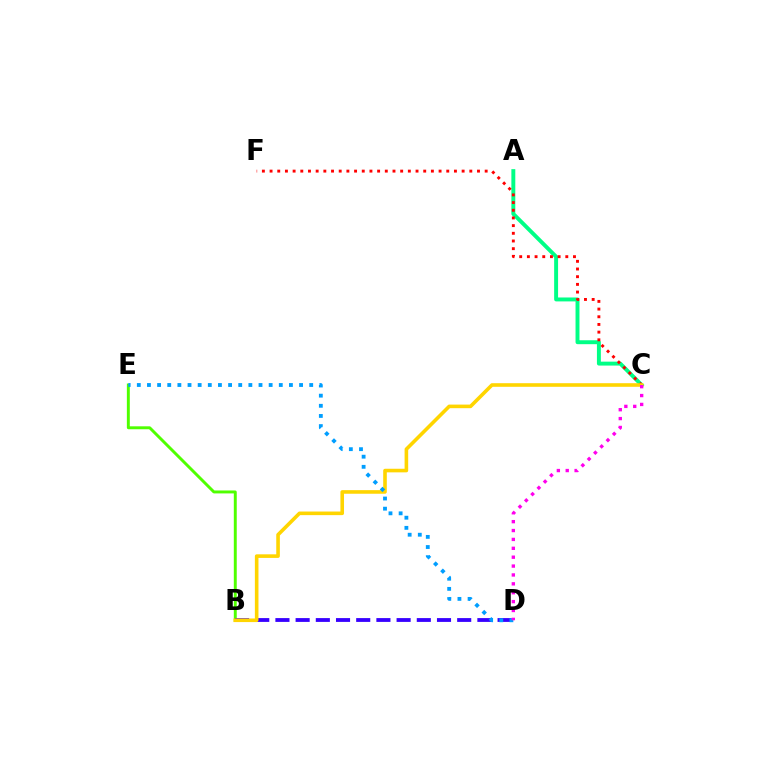{('A', 'C'): [{'color': '#00ff86', 'line_style': 'solid', 'thickness': 2.83}], ('B', 'E'): [{'color': '#4fff00', 'line_style': 'solid', 'thickness': 2.12}], ('B', 'D'): [{'color': '#3700ff', 'line_style': 'dashed', 'thickness': 2.74}], ('C', 'F'): [{'color': '#ff0000', 'line_style': 'dotted', 'thickness': 2.09}], ('B', 'C'): [{'color': '#ffd500', 'line_style': 'solid', 'thickness': 2.59}], ('D', 'E'): [{'color': '#009eff', 'line_style': 'dotted', 'thickness': 2.76}], ('C', 'D'): [{'color': '#ff00ed', 'line_style': 'dotted', 'thickness': 2.41}]}